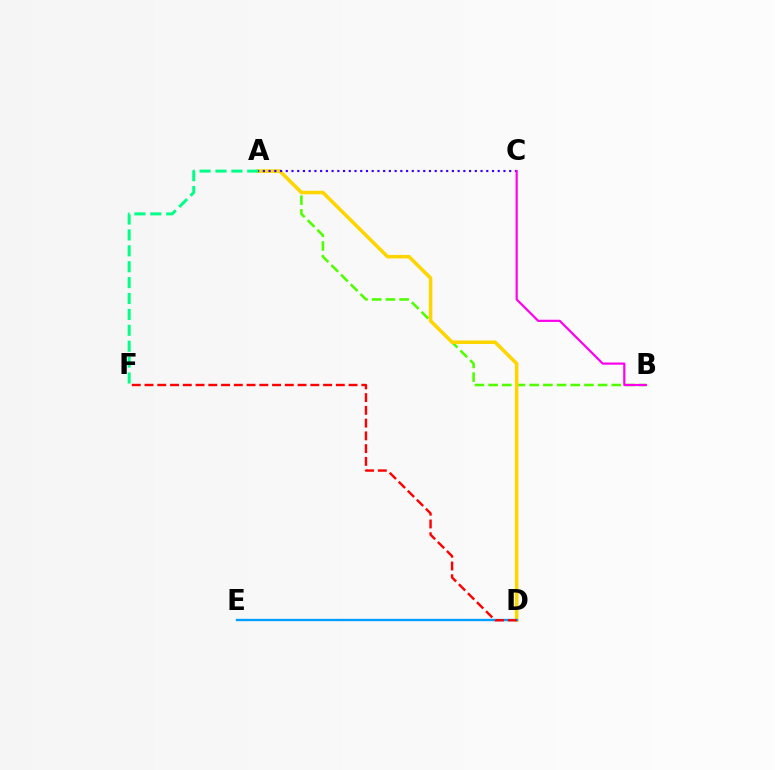{('A', 'B'): [{'color': '#4fff00', 'line_style': 'dashed', 'thickness': 1.86}], ('A', 'D'): [{'color': '#ffd500', 'line_style': 'solid', 'thickness': 2.55}], ('A', 'C'): [{'color': '#3700ff', 'line_style': 'dotted', 'thickness': 1.56}], ('A', 'F'): [{'color': '#00ff86', 'line_style': 'dashed', 'thickness': 2.16}], ('B', 'C'): [{'color': '#ff00ed', 'line_style': 'solid', 'thickness': 1.58}], ('D', 'E'): [{'color': '#009eff', 'line_style': 'solid', 'thickness': 1.69}], ('D', 'F'): [{'color': '#ff0000', 'line_style': 'dashed', 'thickness': 1.73}]}